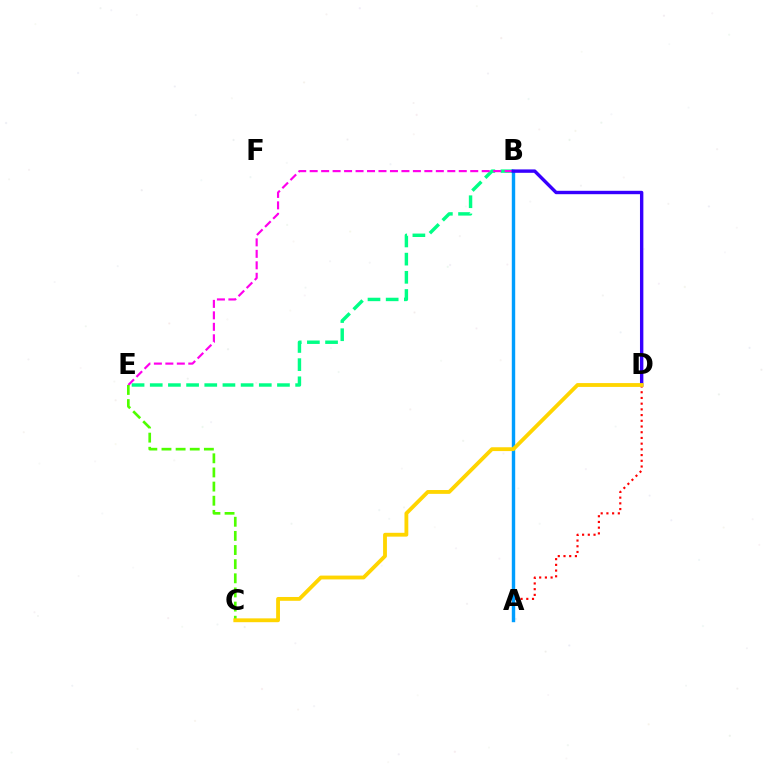{('A', 'D'): [{'color': '#ff0000', 'line_style': 'dotted', 'thickness': 1.55}], ('B', 'E'): [{'color': '#00ff86', 'line_style': 'dashed', 'thickness': 2.47}, {'color': '#ff00ed', 'line_style': 'dashed', 'thickness': 1.56}], ('A', 'B'): [{'color': '#009eff', 'line_style': 'solid', 'thickness': 2.45}], ('C', 'E'): [{'color': '#4fff00', 'line_style': 'dashed', 'thickness': 1.92}], ('B', 'D'): [{'color': '#3700ff', 'line_style': 'solid', 'thickness': 2.44}], ('C', 'D'): [{'color': '#ffd500', 'line_style': 'solid', 'thickness': 2.76}]}